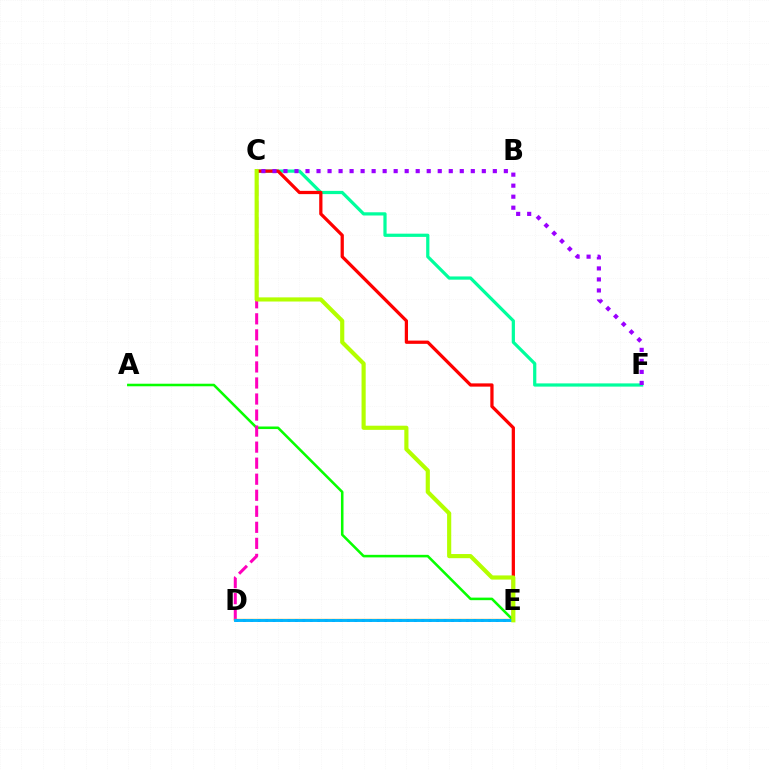{('C', 'F'): [{'color': '#00ff9d', 'line_style': 'solid', 'thickness': 2.32}, {'color': '#9b00ff', 'line_style': 'dotted', 'thickness': 2.99}], ('A', 'E'): [{'color': '#08ff00', 'line_style': 'solid', 'thickness': 1.84}], ('C', 'E'): [{'color': '#ff0000', 'line_style': 'solid', 'thickness': 2.34}, {'color': '#b3ff00', 'line_style': 'solid', 'thickness': 2.99}], ('C', 'D'): [{'color': '#ff00bd', 'line_style': 'dashed', 'thickness': 2.18}], ('D', 'E'): [{'color': '#ffa500', 'line_style': 'solid', 'thickness': 1.71}, {'color': '#0010ff', 'line_style': 'dotted', 'thickness': 2.02}, {'color': '#00b5ff', 'line_style': 'solid', 'thickness': 2.09}]}